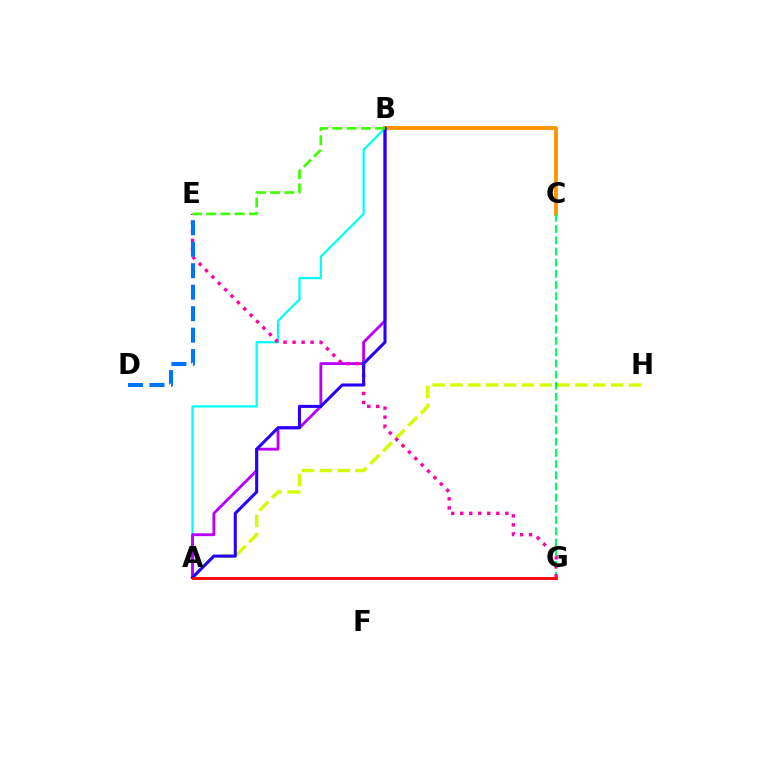{('A', 'H'): [{'color': '#d1ff00', 'line_style': 'dashed', 'thickness': 2.43}], ('B', 'C'): [{'color': '#ff9400', 'line_style': 'solid', 'thickness': 2.76}], ('A', 'B'): [{'color': '#00fff6', 'line_style': 'solid', 'thickness': 1.62}, {'color': '#b900ff', 'line_style': 'solid', 'thickness': 2.04}, {'color': '#2500ff', 'line_style': 'solid', 'thickness': 2.19}], ('C', 'G'): [{'color': '#00ff5c', 'line_style': 'dashed', 'thickness': 1.52}], ('E', 'G'): [{'color': '#ff00ac', 'line_style': 'dotted', 'thickness': 2.45}], ('A', 'G'): [{'color': '#ff0000', 'line_style': 'solid', 'thickness': 2.04}], ('D', 'E'): [{'color': '#0074ff', 'line_style': 'dashed', 'thickness': 2.92}], ('B', 'E'): [{'color': '#3dff00', 'line_style': 'dashed', 'thickness': 1.93}]}